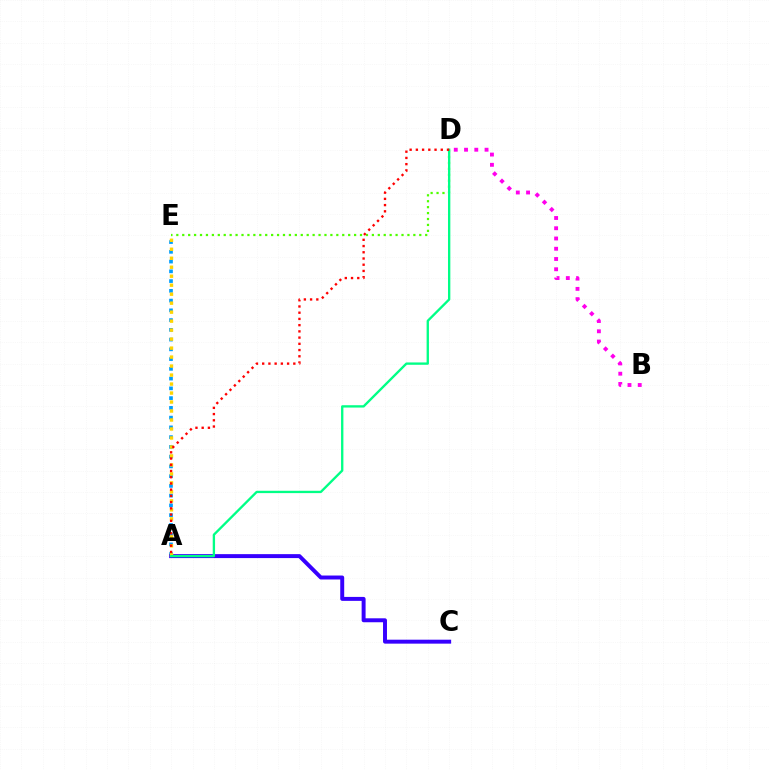{('A', 'E'): [{'color': '#009eff', 'line_style': 'dotted', 'thickness': 2.65}, {'color': '#ffd500', 'line_style': 'dotted', 'thickness': 2.44}], ('A', 'C'): [{'color': '#3700ff', 'line_style': 'solid', 'thickness': 2.85}], ('D', 'E'): [{'color': '#4fff00', 'line_style': 'dotted', 'thickness': 1.61}], ('B', 'D'): [{'color': '#ff00ed', 'line_style': 'dotted', 'thickness': 2.79}], ('A', 'D'): [{'color': '#00ff86', 'line_style': 'solid', 'thickness': 1.68}, {'color': '#ff0000', 'line_style': 'dotted', 'thickness': 1.69}]}